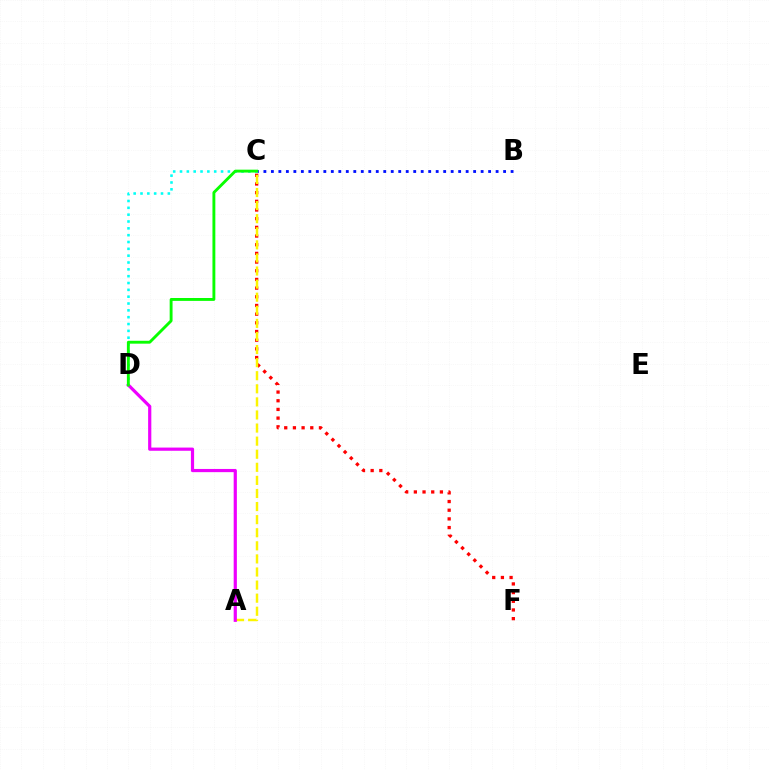{('C', 'F'): [{'color': '#ff0000', 'line_style': 'dotted', 'thickness': 2.36}], ('A', 'C'): [{'color': '#fcf500', 'line_style': 'dashed', 'thickness': 1.78}], ('B', 'C'): [{'color': '#0010ff', 'line_style': 'dotted', 'thickness': 2.04}], ('C', 'D'): [{'color': '#00fff6', 'line_style': 'dotted', 'thickness': 1.86}, {'color': '#08ff00', 'line_style': 'solid', 'thickness': 2.08}], ('A', 'D'): [{'color': '#ee00ff', 'line_style': 'solid', 'thickness': 2.3}]}